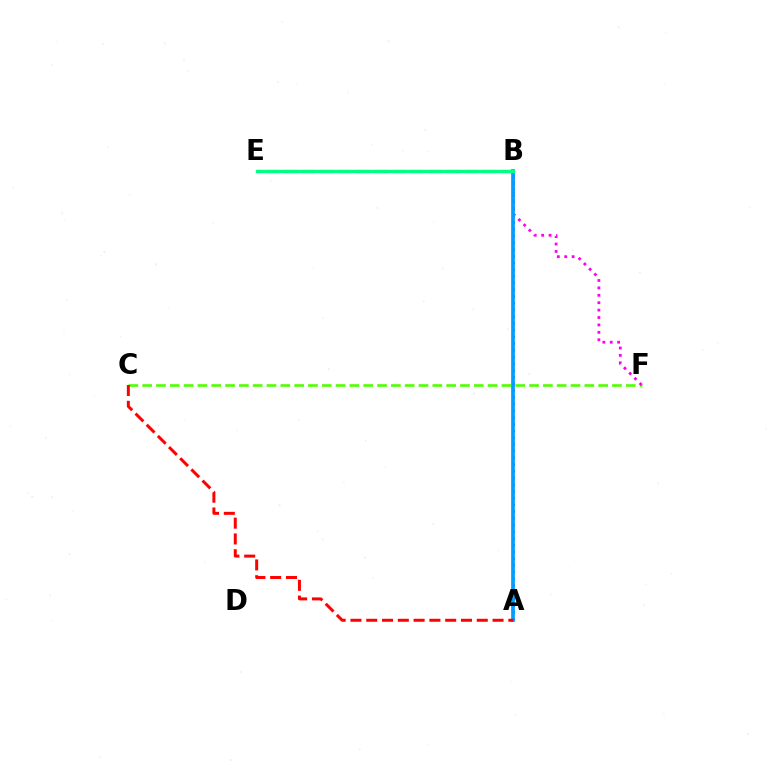{('A', 'B'): [{'color': '#3700ff', 'line_style': 'dotted', 'thickness': 1.83}, {'color': '#009eff', 'line_style': 'solid', 'thickness': 2.66}], ('C', 'F'): [{'color': '#4fff00', 'line_style': 'dashed', 'thickness': 1.88}], ('B', 'F'): [{'color': '#ff00ed', 'line_style': 'dotted', 'thickness': 2.01}], ('B', 'E'): [{'color': '#ffd500', 'line_style': 'dashed', 'thickness': 2.45}, {'color': '#00ff86', 'line_style': 'solid', 'thickness': 2.38}], ('A', 'C'): [{'color': '#ff0000', 'line_style': 'dashed', 'thickness': 2.14}]}